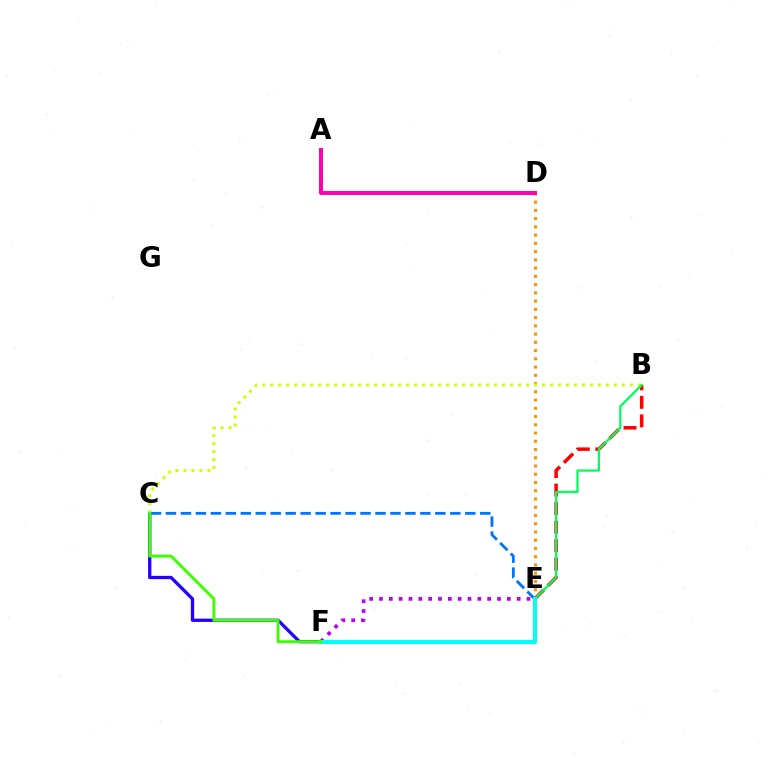{('E', 'F'): [{'color': '#b900ff', 'line_style': 'dotted', 'thickness': 2.67}, {'color': '#00fff6', 'line_style': 'solid', 'thickness': 2.92}], ('C', 'F'): [{'color': '#2500ff', 'line_style': 'solid', 'thickness': 2.37}, {'color': '#3dff00', 'line_style': 'solid', 'thickness': 2.1}], ('D', 'E'): [{'color': '#ff9400', 'line_style': 'dotted', 'thickness': 2.24}], ('A', 'D'): [{'color': '#ff00ac', 'line_style': 'solid', 'thickness': 2.86}], ('C', 'E'): [{'color': '#0074ff', 'line_style': 'dashed', 'thickness': 2.03}], ('B', 'C'): [{'color': '#d1ff00', 'line_style': 'dotted', 'thickness': 2.17}], ('B', 'E'): [{'color': '#ff0000', 'line_style': 'dashed', 'thickness': 2.52}, {'color': '#00ff5c', 'line_style': 'solid', 'thickness': 1.61}]}